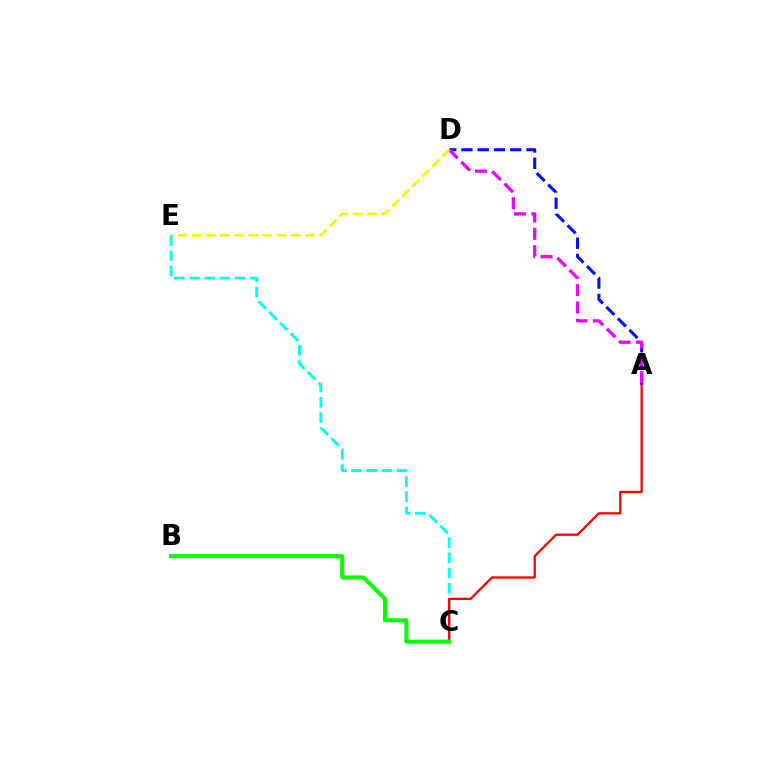{('A', 'D'): [{'color': '#0010ff', 'line_style': 'dashed', 'thickness': 2.21}, {'color': '#ee00ff', 'line_style': 'dashed', 'thickness': 2.35}], ('D', 'E'): [{'color': '#fcf500', 'line_style': 'dashed', 'thickness': 1.92}], ('C', 'E'): [{'color': '#00fff6', 'line_style': 'dashed', 'thickness': 2.07}], ('A', 'C'): [{'color': '#ff0000', 'line_style': 'solid', 'thickness': 1.64}], ('B', 'C'): [{'color': '#08ff00', 'line_style': 'solid', 'thickness': 2.94}]}